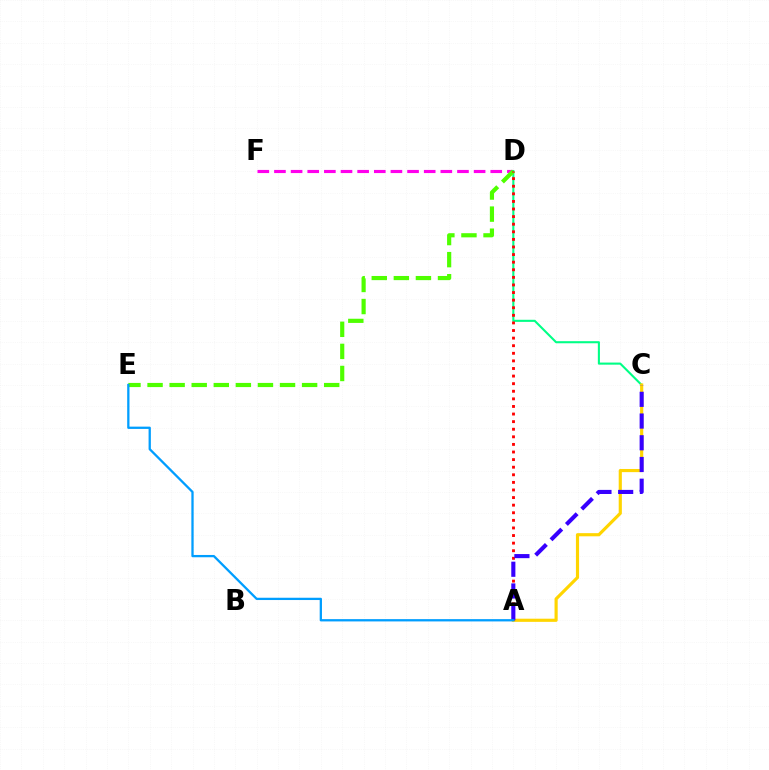{('D', 'F'): [{'color': '#ff00ed', 'line_style': 'dashed', 'thickness': 2.26}], ('C', 'D'): [{'color': '#00ff86', 'line_style': 'solid', 'thickness': 1.51}], ('D', 'E'): [{'color': '#4fff00', 'line_style': 'dashed', 'thickness': 3.0}], ('A', 'C'): [{'color': '#ffd500', 'line_style': 'solid', 'thickness': 2.27}, {'color': '#3700ff', 'line_style': 'dashed', 'thickness': 2.95}], ('A', 'D'): [{'color': '#ff0000', 'line_style': 'dotted', 'thickness': 2.06}], ('A', 'E'): [{'color': '#009eff', 'line_style': 'solid', 'thickness': 1.65}]}